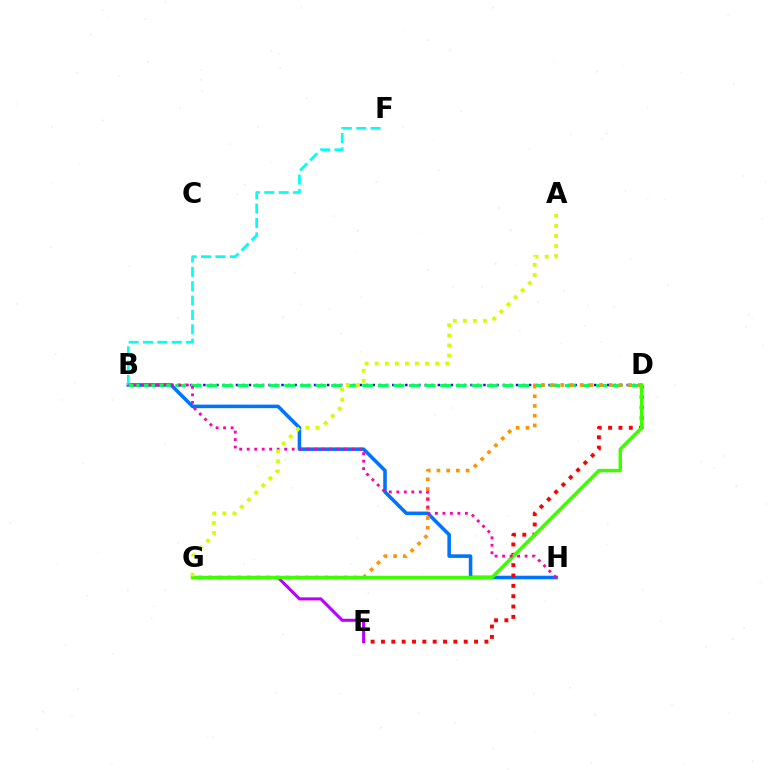{('B', 'D'): [{'color': '#2500ff', 'line_style': 'dotted', 'thickness': 1.77}, {'color': '#00ff5c', 'line_style': 'dashed', 'thickness': 2.12}], ('B', 'H'): [{'color': '#0074ff', 'line_style': 'solid', 'thickness': 2.57}, {'color': '#ff00ac', 'line_style': 'dotted', 'thickness': 2.04}], ('E', 'G'): [{'color': '#b900ff', 'line_style': 'solid', 'thickness': 2.19}], ('B', 'F'): [{'color': '#00fff6', 'line_style': 'dashed', 'thickness': 1.95}], ('D', 'E'): [{'color': '#ff0000', 'line_style': 'dotted', 'thickness': 2.81}], ('D', 'G'): [{'color': '#ff9400', 'line_style': 'dotted', 'thickness': 2.64}, {'color': '#3dff00', 'line_style': 'solid', 'thickness': 2.48}], ('A', 'G'): [{'color': '#d1ff00', 'line_style': 'dotted', 'thickness': 2.74}]}